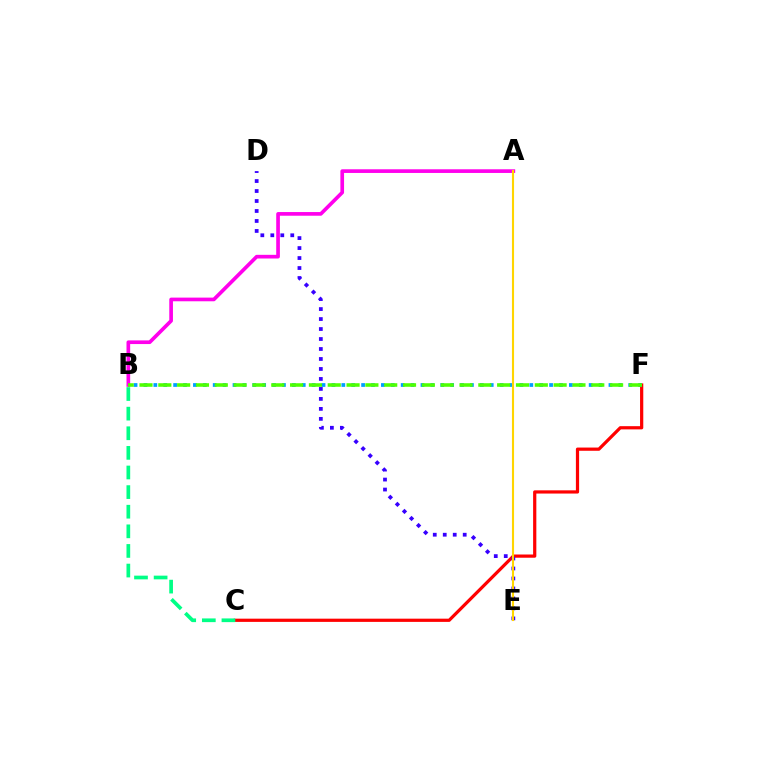{('C', 'F'): [{'color': '#ff0000', 'line_style': 'solid', 'thickness': 2.32}], ('B', 'C'): [{'color': '#00ff86', 'line_style': 'dashed', 'thickness': 2.66}], ('B', 'F'): [{'color': '#009eff', 'line_style': 'dotted', 'thickness': 2.69}, {'color': '#4fff00', 'line_style': 'dashed', 'thickness': 2.56}], ('A', 'B'): [{'color': '#ff00ed', 'line_style': 'solid', 'thickness': 2.64}], ('D', 'E'): [{'color': '#3700ff', 'line_style': 'dotted', 'thickness': 2.71}], ('A', 'E'): [{'color': '#ffd500', 'line_style': 'solid', 'thickness': 1.52}]}